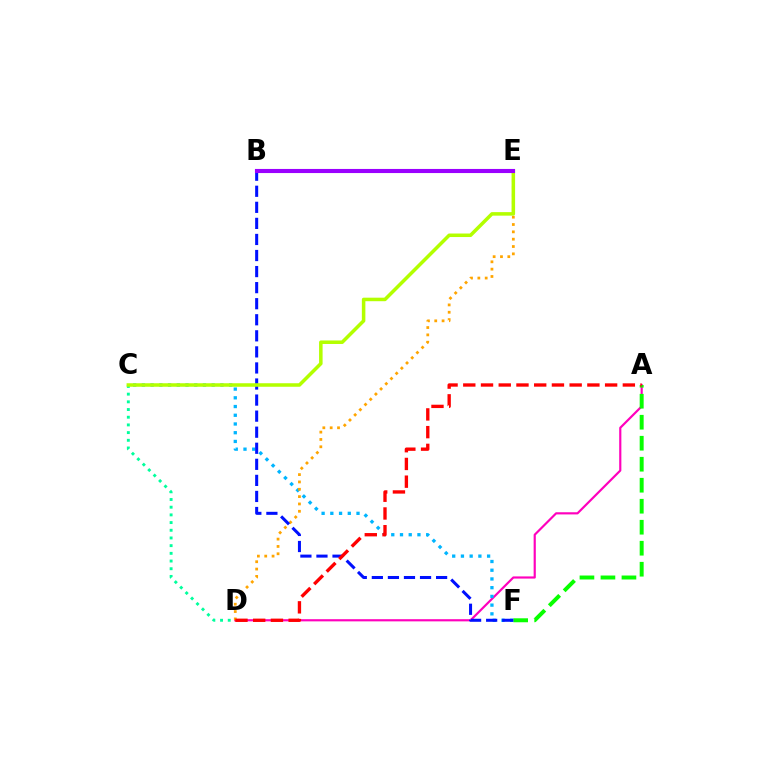{('A', 'D'): [{'color': '#ff00bd', 'line_style': 'solid', 'thickness': 1.56}, {'color': '#ff0000', 'line_style': 'dashed', 'thickness': 2.41}], ('C', 'F'): [{'color': '#00b5ff', 'line_style': 'dotted', 'thickness': 2.37}], ('C', 'D'): [{'color': '#00ff9d', 'line_style': 'dotted', 'thickness': 2.09}], ('A', 'F'): [{'color': '#08ff00', 'line_style': 'dashed', 'thickness': 2.85}], ('D', 'E'): [{'color': '#ffa500', 'line_style': 'dotted', 'thickness': 1.99}], ('B', 'F'): [{'color': '#0010ff', 'line_style': 'dashed', 'thickness': 2.18}], ('C', 'E'): [{'color': '#b3ff00', 'line_style': 'solid', 'thickness': 2.54}], ('B', 'E'): [{'color': '#9b00ff', 'line_style': 'solid', 'thickness': 2.95}]}